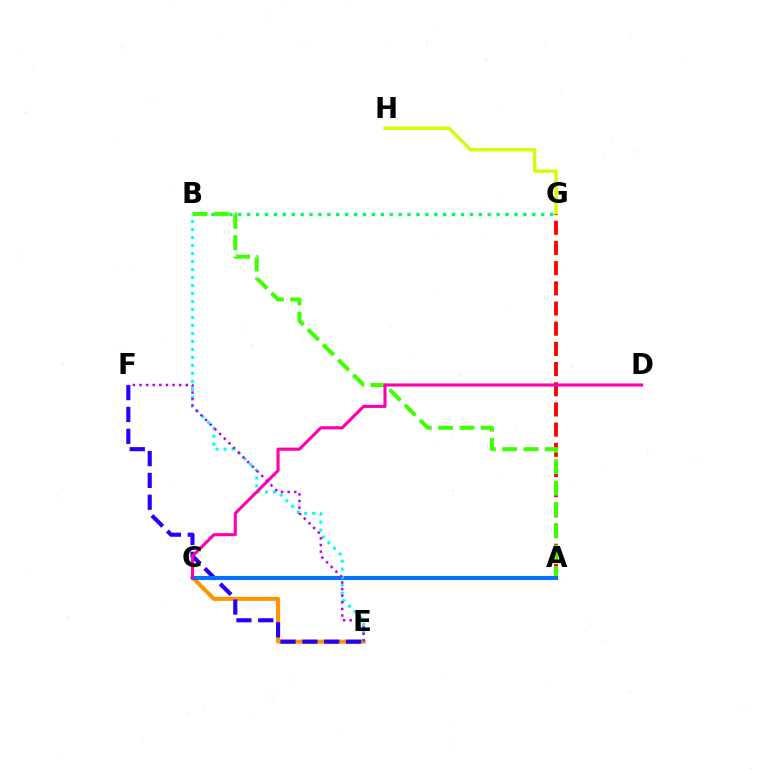{('G', 'H'): [{'color': '#d1ff00', 'line_style': 'solid', 'thickness': 2.41}], ('C', 'E'): [{'color': '#ff9400', 'line_style': 'solid', 'thickness': 2.92}], ('A', 'G'): [{'color': '#ff0000', 'line_style': 'dashed', 'thickness': 2.74}], ('B', 'G'): [{'color': '#00ff5c', 'line_style': 'dotted', 'thickness': 2.42}], ('E', 'F'): [{'color': '#2500ff', 'line_style': 'dashed', 'thickness': 2.97}, {'color': '#b900ff', 'line_style': 'dotted', 'thickness': 1.8}], ('A', 'B'): [{'color': '#3dff00', 'line_style': 'dashed', 'thickness': 2.9}], ('A', 'C'): [{'color': '#0074ff', 'line_style': 'solid', 'thickness': 2.94}], ('B', 'E'): [{'color': '#00fff6', 'line_style': 'dotted', 'thickness': 2.17}], ('C', 'D'): [{'color': '#ff00ac', 'line_style': 'solid', 'thickness': 2.24}]}